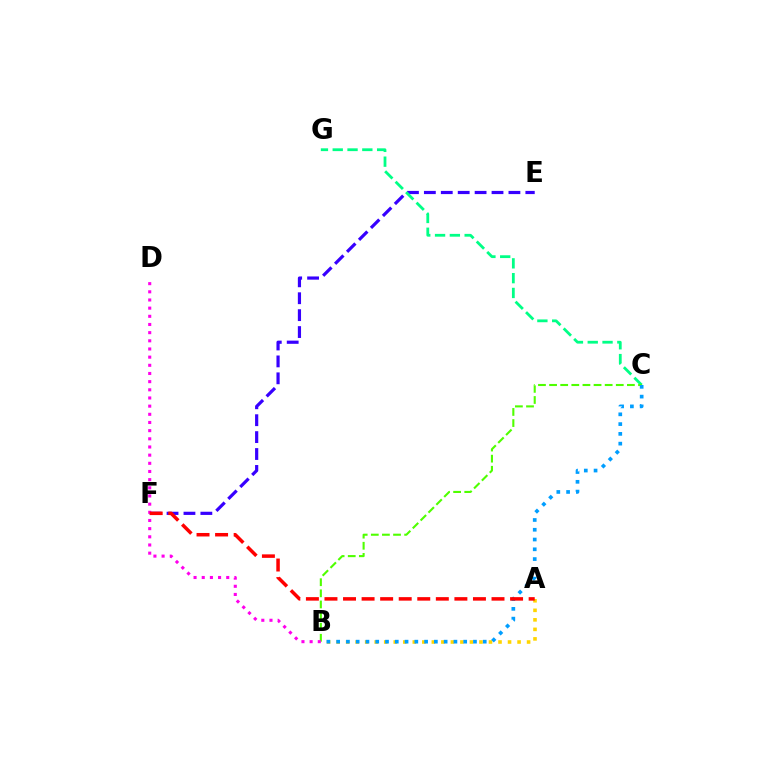{('A', 'B'): [{'color': '#ffd500', 'line_style': 'dotted', 'thickness': 2.59}], ('E', 'F'): [{'color': '#3700ff', 'line_style': 'dashed', 'thickness': 2.3}], ('C', 'G'): [{'color': '#00ff86', 'line_style': 'dashed', 'thickness': 2.01}], ('B', 'C'): [{'color': '#4fff00', 'line_style': 'dashed', 'thickness': 1.51}, {'color': '#009eff', 'line_style': 'dotted', 'thickness': 2.66}], ('B', 'D'): [{'color': '#ff00ed', 'line_style': 'dotted', 'thickness': 2.22}], ('A', 'F'): [{'color': '#ff0000', 'line_style': 'dashed', 'thickness': 2.52}]}